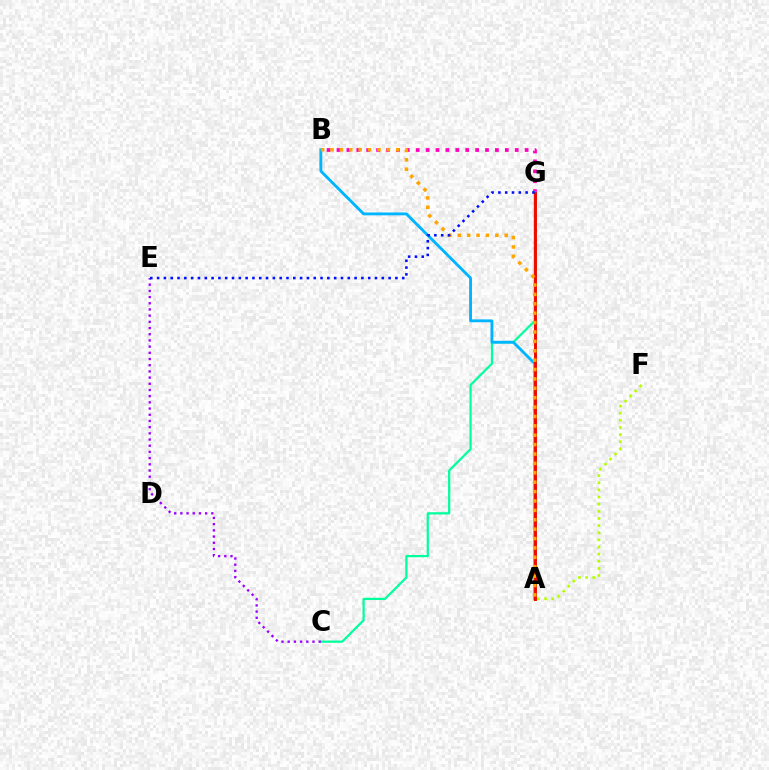{('B', 'G'): [{'color': '#ff00bd', 'line_style': 'dotted', 'thickness': 2.69}], ('A', 'F'): [{'color': '#b3ff00', 'line_style': 'dotted', 'thickness': 1.94}], ('C', 'G'): [{'color': '#00ff9d', 'line_style': 'solid', 'thickness': 1.61}], ('C', 'E'): [{'color': '#9b00ff', 'line_style': 'dotted', 'thickness': 1.68}], ('A', 'B'): [{'color': '#00b5ff', 'line_style': 'solid', 'thickness': 2.06}, {'color': '#ffa500', 'line_style': 'dotted', 'thickness': 2.55}], ('A', 'G'): [{'color': '#08ff00', 'line_style': 'solid', 'thickness': 2.07}, {'color': '#ff0000', 'line_style': 'solid', 'thickness': 2.06}], ('E', 'G'): [{'color': '#0010ff', 'line_style': 'dotted', 'thickness': 1.85}]}